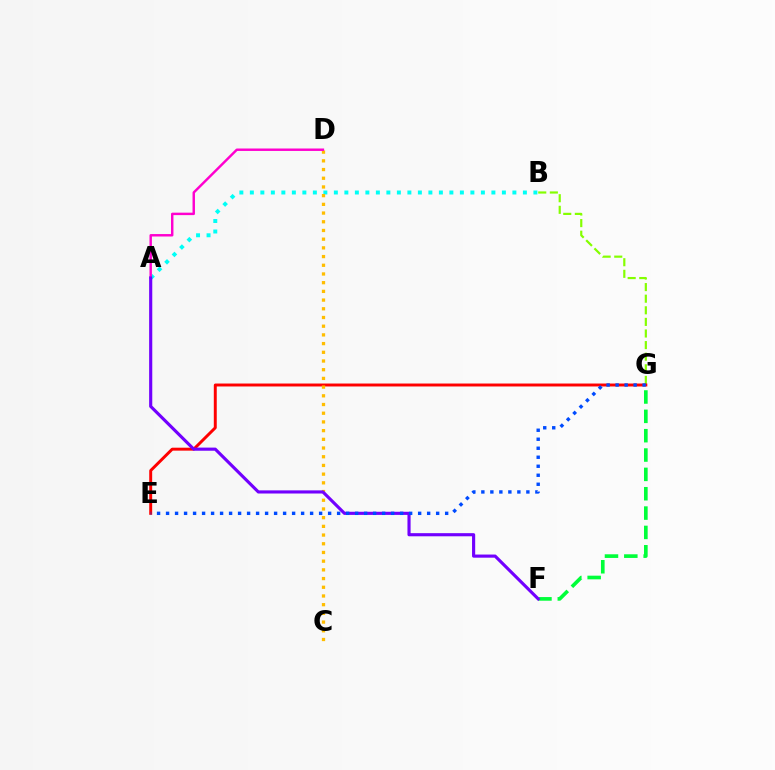{('B', 'G'): [{'color': '#84ff00', 'line_style': 'dashed', 'thickness': 1.58}], ('A', 'B'): [{'color': '#00fff6', 'line_style': 'dotted', 'thickness': 2.85}], ('F', 'G'): [{'color': '#00ff39', 'line_style': 'dashed', 'thickness': 2.63}], ('E', 'G'): [{'color': '#ff0000', 'line_style': 'solid', 'thickness': 2.12}, {'color': '#004bff', 'line_style': 'dotted', 'thickness': 2.45}], ('C', 'D'): [{'color': '#ffbd00', 'line_style': 'dotted', 'thickness': 2.36}], ('A', 'D'): [{'color': '#ff00cf', 'line_style': 'solid', 'thickness': 1.76}], ('A', 'F'): [{'color': '#7200ff', 'line_style': 'solid', 'thickness': 2.26}]}